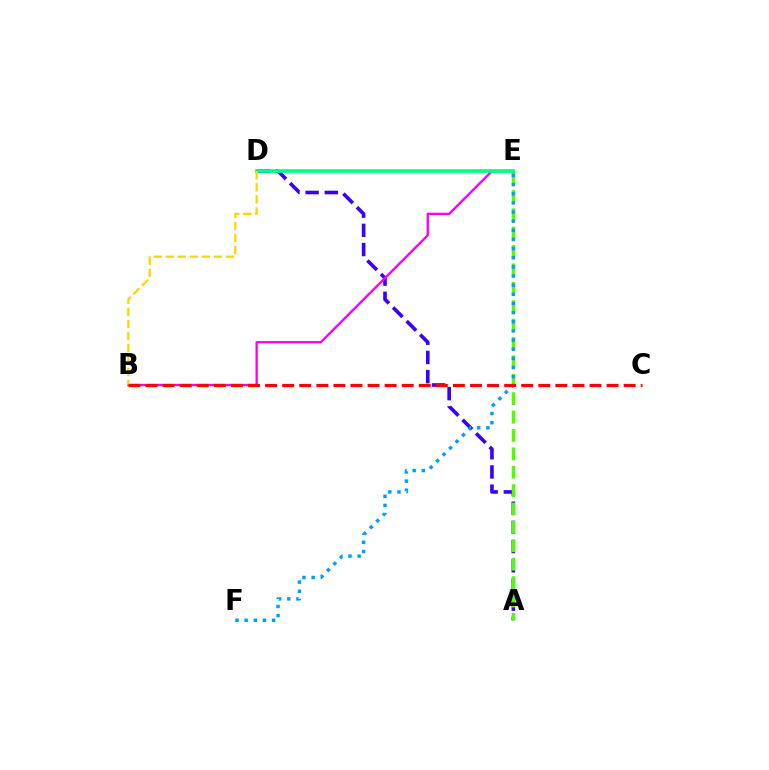{('A', 'D'): [{'color': '#3700ff', 'line_style': 'dashed', 'thickness': 2.61}], ('A', 'E'): [{'color': '#4fff00', 'line_style': 'dashed', 'thickness': 2.5}], ('B', 'E'): [{'color': '#ff00ed', 'line_style': 'solid', 'thickness': 1.67}], ('D', 'E'): [{'color': '#00ff86', 'line_style': 'solid', 'thickness': 2.62}], ('B', 'D'): [{'color': '#ffd500', 'line_style': 'dashed', 'thickness': 1.63}], ('E', 'F'): [{'color': '#009eff', 'line_style': 'dotted', 'thickness': 2.48}], ('B', 'C'): [{'color': '#ff0000', 'line_style': 'dashed', 'thickness': 2.32}]}